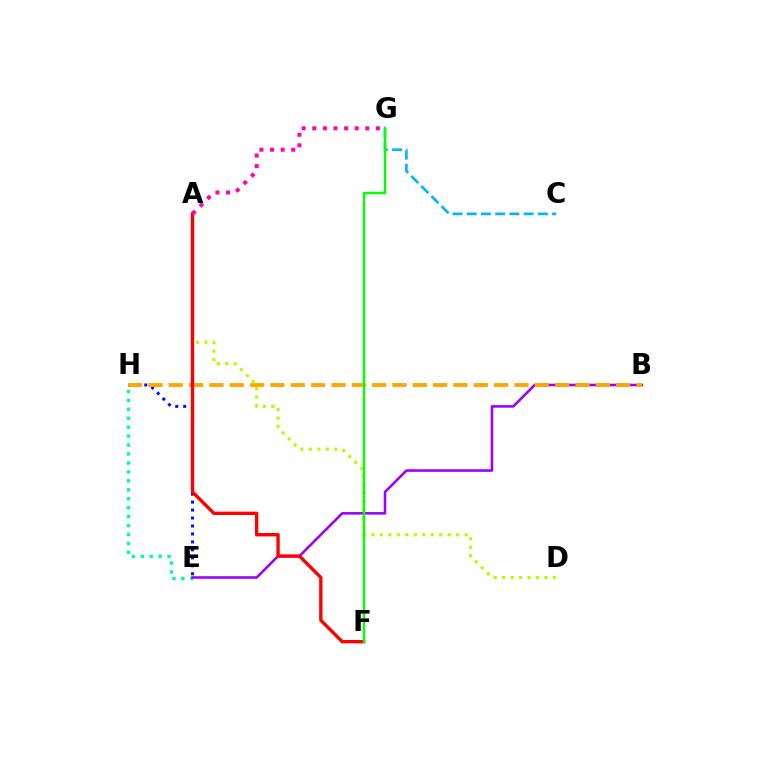{('E', 'H'): [{'color': '#00ff9d', 'line_style': 'dotted', 'thickness': 2.43}, {'color': '#0010ff', 'line_style': 'dotted', 'thickness': 2.16}], ('B', 'E'): [{'color': '#9b00ff', 'line_style': 'solid', 'thickness': 1.85}], ('A', 'D'): [{'color': '#b3ff00', 'line_style': 'dotted', 'thickness': 2.3}], ('B', 'H'): [{'color': '#ffa500', 'line_style': 'dashed', 'thickness': 2.76}], ('A', 'F'): [{'color': '#ff0000', 'line_style': 'solid', 'thickness': 2.43}], ('C', 'G'): [{'color': '#00b5ff', 'line_style': 'dashed', 'thickness': 1.93}], ('F', 'G'): [{'color': '#08ff00', 'line_style': 'solid', 'thickness': 1.75}], ('A', 'G'): [{'color': '#ff00bd', 'line_style': 'dotted', 'thickness': 2.88}]}